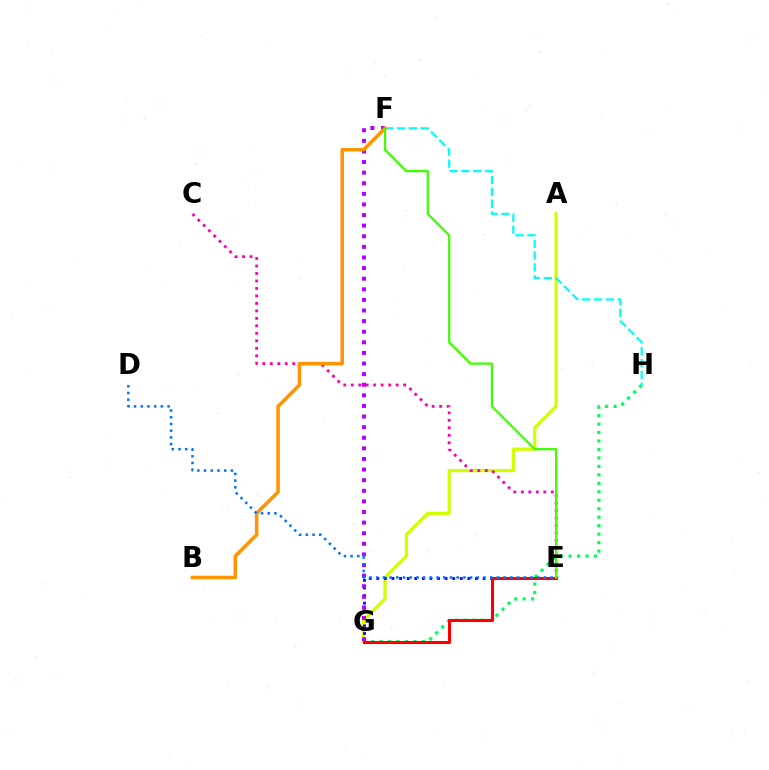{('G', 'H'): [{'color': '#00ff5c', 'line_style': 'dotted', 'thickness': 2.3}], ('A', 'G'): [{'color': '#d1ff00', 'line_style': 'solid', 'thickness': 2.34}], ('E', 'G'): [{'color': '#2500ff', 'line_style': 'dotted', 'thickness': 2.06}, {'color': '#ff0000', 'line_style': 'solid', 'thickness': 2.2}], ('C', 'E'): [{'color': '#ff00ac', 'line_style': 'dotted', 'thickness': 2.03}], ('F', 'H'): [{'color': '#00fff6', 'line_style': 'dashed', 'thickness': 1.61}], ('F', 'G'): [{'color': '#b900ff', 'line_style': 'dotted', 'thickness': 2.88}], ('B', 'F'): [{'color': '#ff9400', 'line_style': 'solid', 'thickness': 2.56}], ('E', 'F'): [{'color': '#3dff00', 'line_style': 'solid', 'thickness': 1.62}], ('D', 'E'): [{'color': '#0074ff', 'line_style': 'dotted', 'thickness': 1.82}]}